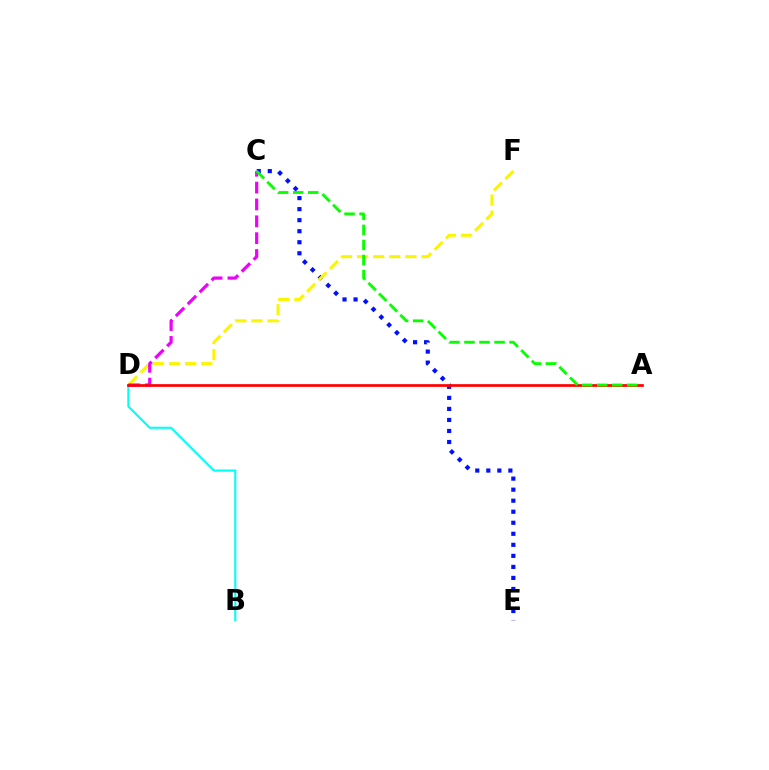{('C', 'E'): [{'color': '#0010ff', 'line_style': 'dotted', 'thickness': 3.0}], ('D', 'F'): [{'color': '#fcf500', 'line_style': 'dashed', 'thickness': 2.19}], ('B', 'D'): [{'color': '#00fff6', 'line_style': 'solid', 'thickness': 1.52}], ('C', 'D'): [{'color': '#ee00ff', 'line_style': 'dashed', 'thickness': 2.29}], ('A', 'D'): [{'color': '#ff0000', 'line_style': 'solid', 'thickness': 1.95}], ('A', 'C'): [{'color': '#08ff00', 'line_style': 'dashed', 'thickness': 2.04}]}